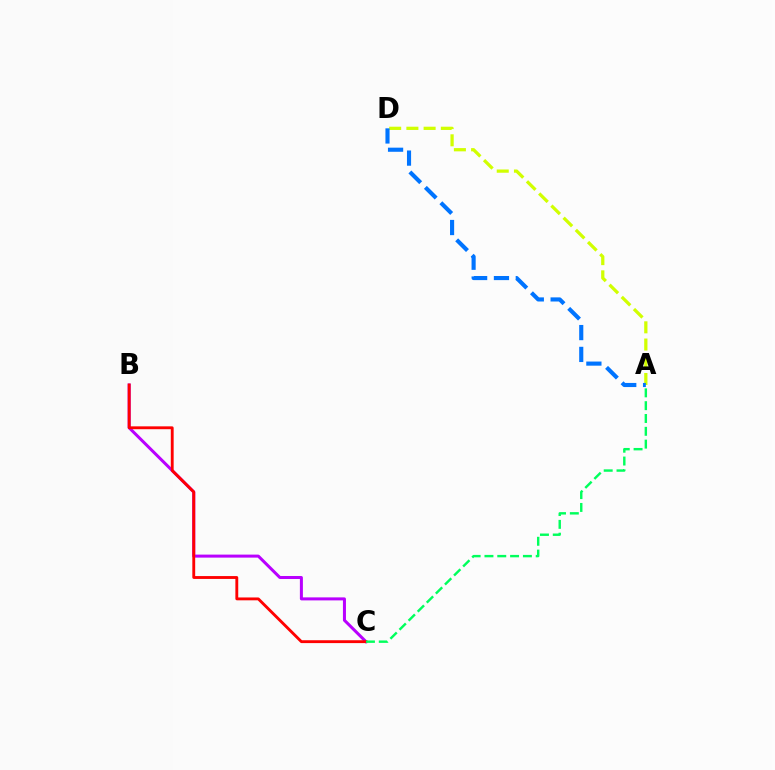{('B', 'C'): [{'color': '#b900ff', 'line_style': 'solid', 'thickness': 2.17}, {'color': '#ff0000', 'line_style': 'solid', 'thickness': 2.06}], ('A', 'D'): [{'color': '#d1ff00', 'line_style': 'dashed', 'thickness': 2.34}, {'color': '#0074ff', 'line_style': 'dashed', 'thickness': 2.97}], ('A', 'C'): [{'color': '#00ff5c', 'line_style': 'dashed', 'thickness': 1.74}]}